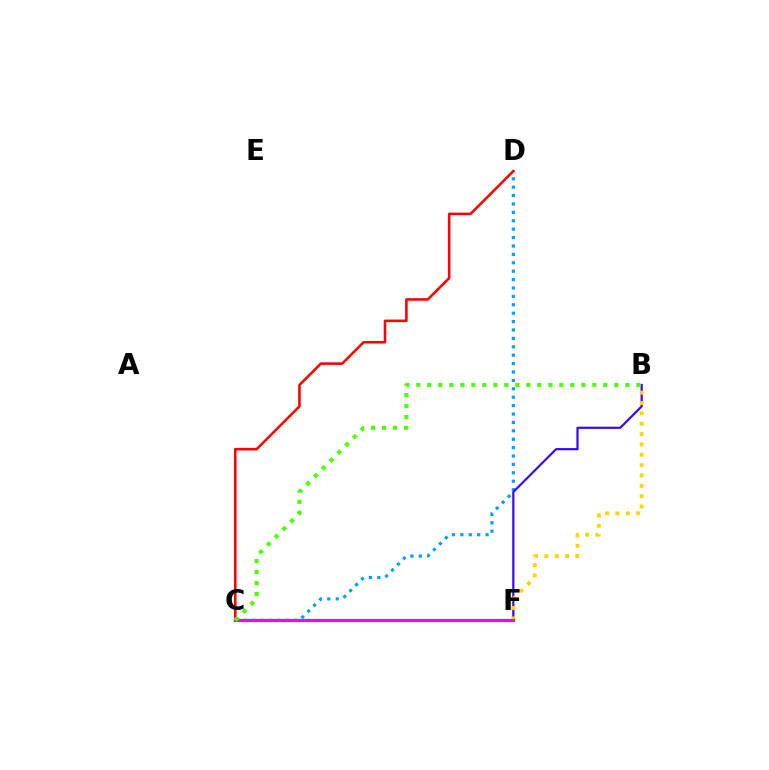{('C', 'D'): [{'color': '#009eff', 'line_style': 'dotted', 'thickness': 2.28}, {'color': '#ff0000', 'line_style': 'solid', 'thickness': 1.85}], ('B', 'F'): [{'color': '#3700ff', 'line_style': 'solid', 'thickness': 1.55}, {'color': '#ffd500', 'line_style': 'dotted', 'thickness': 2.81}], ('C', 'F'): [{'color': '#00ff86', 'line_style': 'solid', 'thickness': 1.58}, {'color': '#ff00ed', 'line_style': 'solid', 'thickness': 2.26}], ('B', 'C'): [{'color': '#4fff00', 'line_style': 'dotted', 'thickness': 2.99}]}